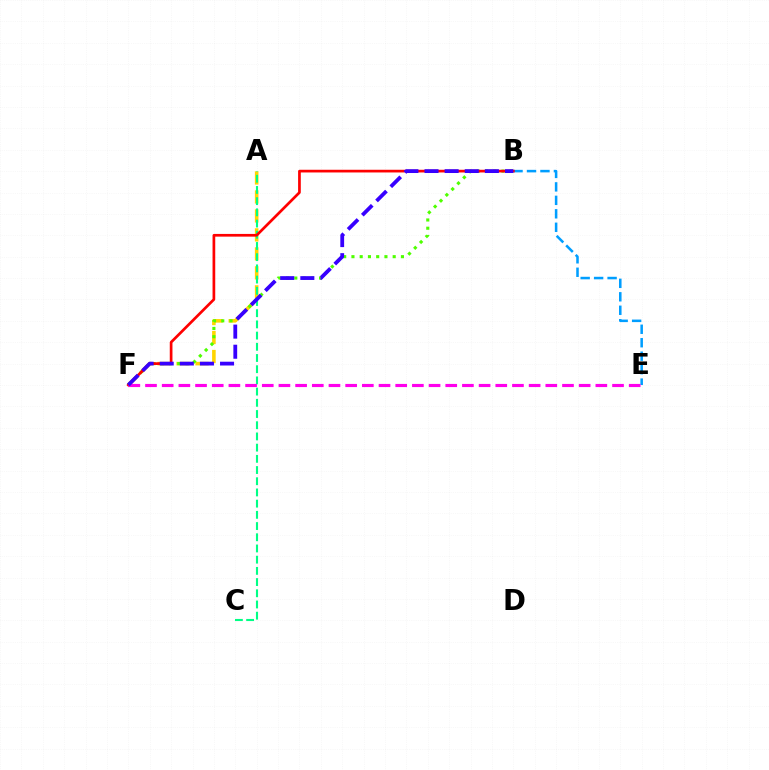{('A', 'F'): [{'color': '#ffd500', 'line_style': 'dashed', 'thickness': 2.58}], ('B', 'E'): [{'color': '#009eff', 'line_style': 'dashed', 'thickness': 1.83}], ('B', 'F'): [{'color': '#4fff00', 'line_style': 'dotted', 'thickness': 2.24}, {'color': '#ff0000', 'line_style': 'solid', 'thickness': 1.94}, {'color': '#3700ff', 'line_style': 'dashed', 'thickness': 2.73}], ('A', 'C'): [{'color': '#00ff86', 'line_style': 'dashed', 'thickness': 1.52}], ('E', 'F'): [{'color': '#ff00ed', 'line_style': 'dashed', 'thickness': 2.27}]}